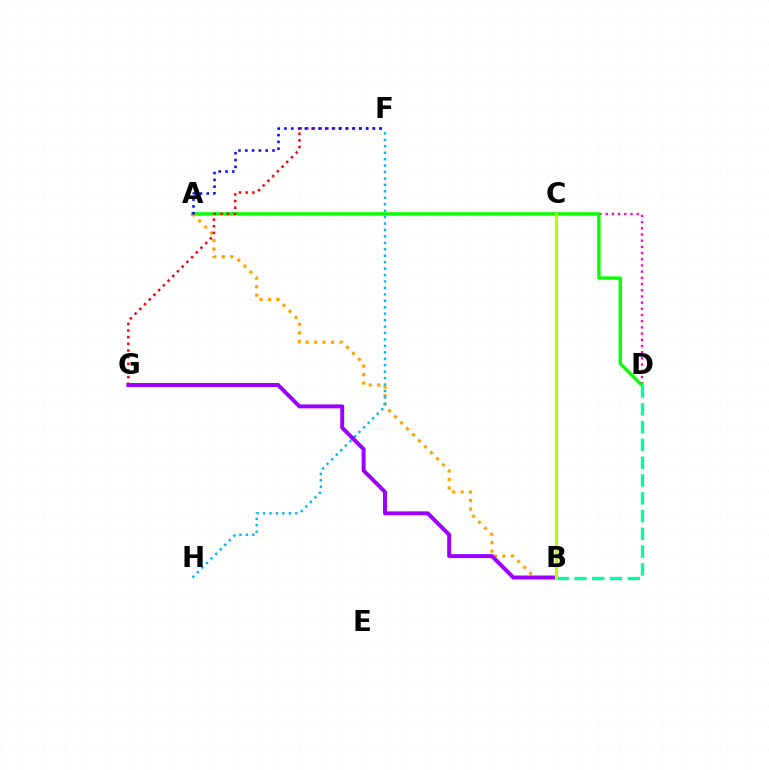{('C', 'D'): [{'color': '#ff00bd', 'line_style': 'dotted', 'thickness': 1.68}], ('A', 'D'): [{'color': '#08ff00', 'line_style': 'solid', 'thickness': 2.42}], ('A', 'B'): [{'color': '#ffa500', 'line_style': 'dotted', 'thickness': 2.31}], ('F', 'G'): [{'color': '#ff0000', 'line_style': 'dotted', 'thickness': 1.81}], ('B', 'D'): [{'color': '#00ff9d', 'line_style': 'dashed', 'thickness': 2.42}], ('A', 'F'): [{'color': '#0010ff', 'line_style': 'dotted', 'thickness': 1.85}], ('F', 'H'): [{'color': '#00b5ff', 'line_style': 'dotted', 'thickness': 1.75}], ('B', 'G'): [{'color': '#9b00ff', 'line_style': 'solid', 'thickness': 2.85}], ('B', 'C'): [{'color': '#b3ff00', 'line_style': 'solid', 'thickness': 2.24}]}